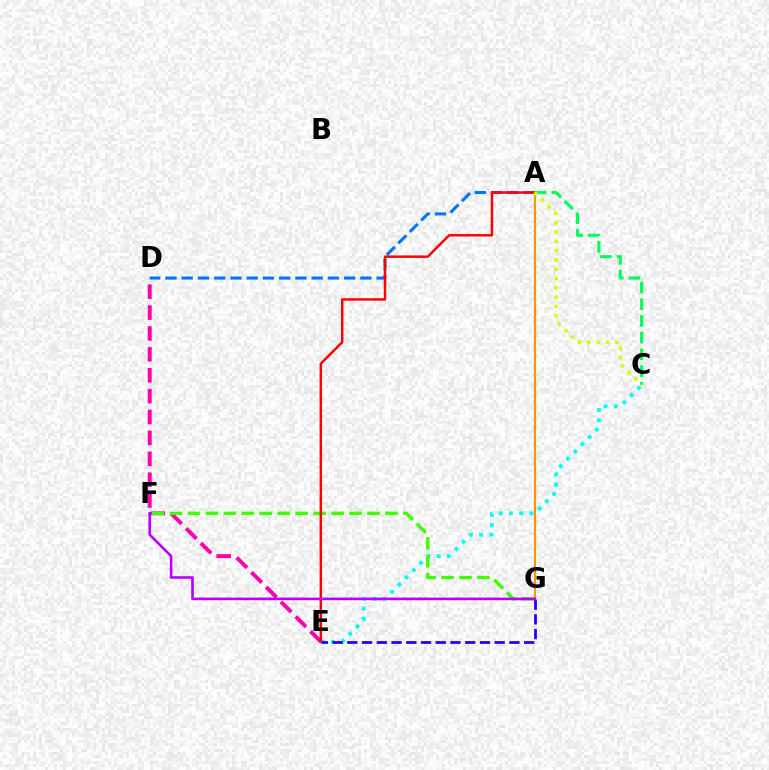{('C', 'E'): [{'color': '#00fff6', 'line_style': 'dotted', 'thickness': 2.78}], ('D', 'E'): [{'color': '#ff00ac', 'line_style': 'dashed', 'thickness': 2.84}], ('F', 'G'): [{'color': '#3dff00', 'line_style': 'dashed', 'thickness': 2.44}, {'color': '#b900ff', 'line_style': 'solid', 'thickness': 1.89}], ('A', 'D'): [{'color': '#0074ff', 'line_style': 'dashed', 'thickness': 2.21}], ('A', 'E'): [{'color': '#ff0000', 'line_style': 'solid', 'thickness': 1.77}], ('E', 'G'): [{'color': '#2500ff', 'line_style': 'dashed', 'thickness': 2.0}], ('A', 'G'): [{'color': '#ff9400', 'line_style': 'solid', 'thickness': 1.57}], ('A', 'C'): [{'color': '#00ff5c', 'line_style': 'dashed', 'thickness': 2.27}, {'color': '#d1ff00', 'line_style': 'dotted', 'thickness': 2.53}]}